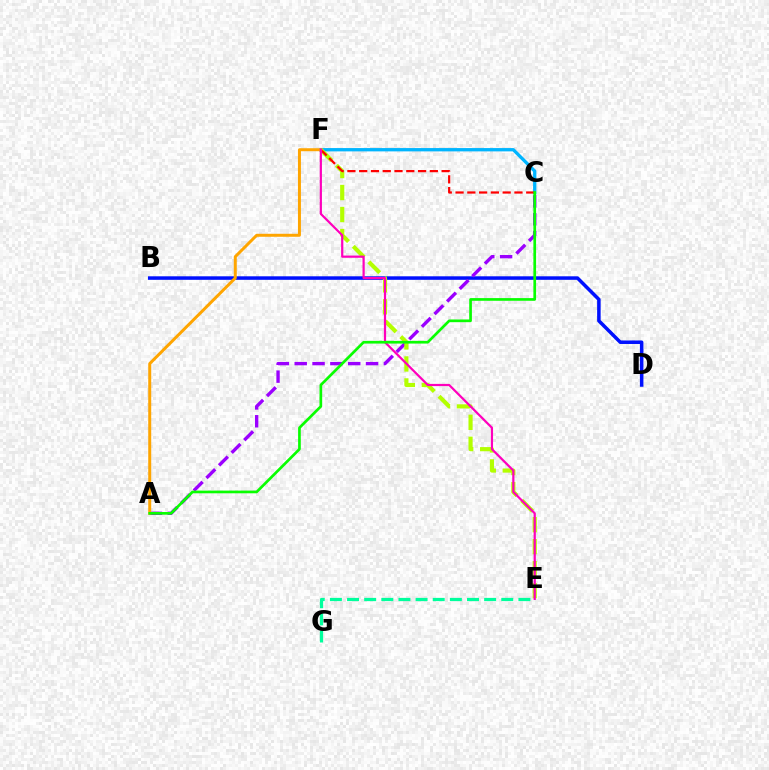{('C', 'F'): [{'color': '#00b5ff', 'line_style': 'solid', 'thickness': 2.38}, {'color': '#ff0000', 'line_style': 'dashed', 'thickness': 1.6}], ('B', 'D'): [{'color': '#0010ff', 'line_style': 'solid', 'thickness': 2.53}], ('A', 'C'): [{'color': '#9b00ff', 'line_style': 'dashed', 'thickness': 2.42}, {'color': '#08ff00', 'line_style': 'solid', 'thickness': 1.94}], ('E', 'F'): [{'color': '#b3ff00', 'line_style': 'dashed', 'thickness': 2.99}, {'color': '#ff00bd', 'line_style': 'solid', 'thickness': 1.59}], ('E', 'G'): [{'color': '#00ff9d', 'line_style': 'dashed', 'thickness': 2.33}], ('A', 'F'): [{'color': '#ffa500', 'line_style': 'solid', 'thickness': 2.15}]}